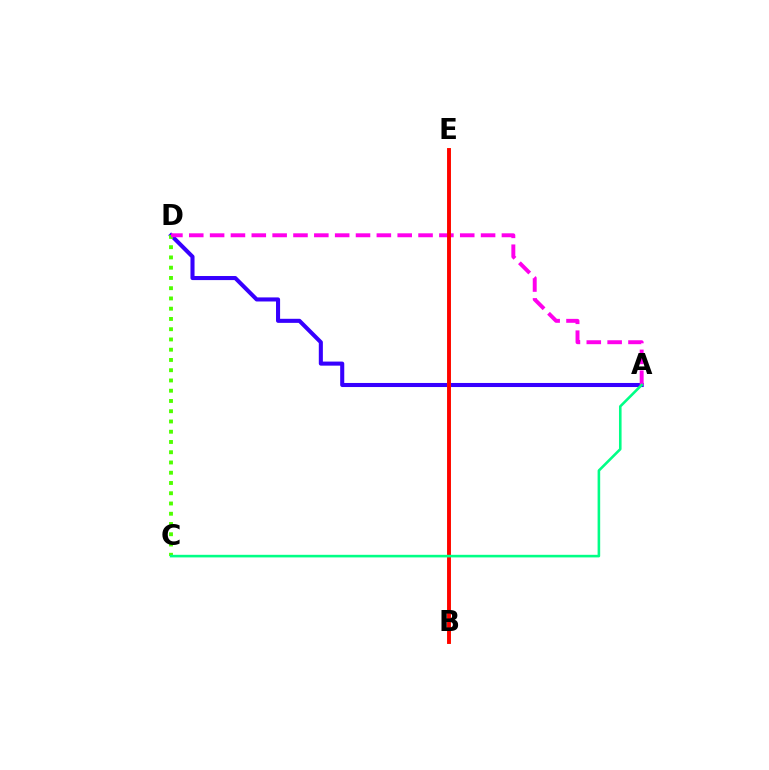{('B', 'E'): [{'color': '#009eff', 'line_style': 'dashed', 'thickness': 1.71}, {'color': '#ffd500', 'line_style': 'solid', 'thickness': 2.61}, {'color': '#ff0000', 'line_style': 'solid', 'thickness': 2.77}], ('A', 'D'): [{'color': '#3700ff', 'line_style': 'solid', 'thickness': 2.93}, {'color': '#ff00ed', 'line_style': 'dashed', 'thickness': 2.83}], ('C', 'D'): [{'color': '#4fff00', 'line_style': 'dotted', 'thickness': 2.79}], ('A', 'C'): [{'color': '#00ff86', 'line_style': 'solid', 'thickness': 1.86}]}